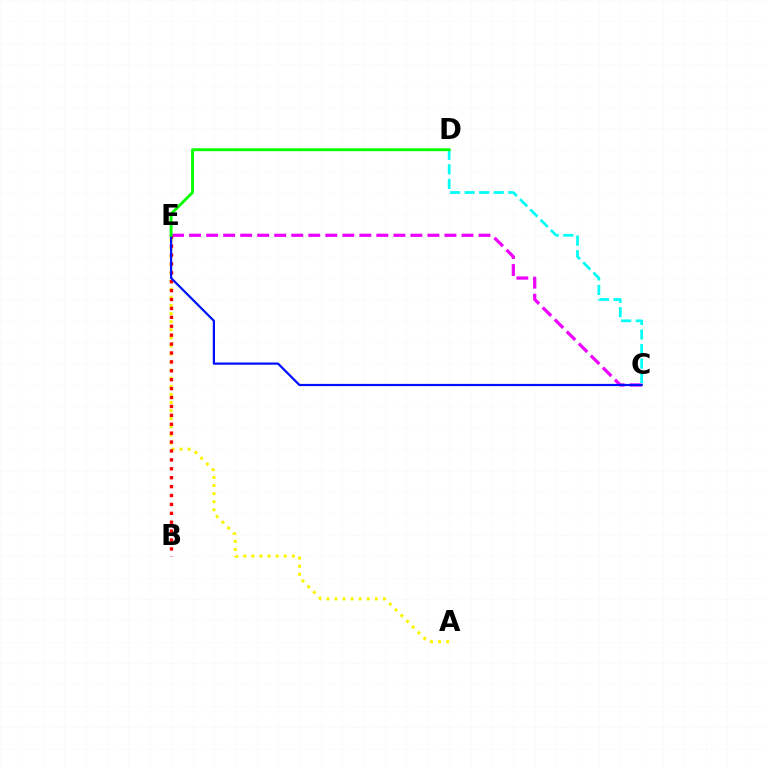{('A', 'E'): [{'color': '#fcf500', 'line_style': 'dotted', 'thickness': 2.2}], ('C', 'E'): [{'color': '#ee00ff', 'line_style': 'dashed', 'thickness': 2.31}, {'color': '#0010ff', 'line_style': 'solid', 'thickness': 1.59}], ('C', 'D'): [{'color': '#00fff6', 'line_style': 'dashed', 'thickness': 1.98}], ('B', 'E'): [{'color': '#ff0000', 'line_style': 'dotted', 'thickness': 2.42}], ('D', 'E'): [{'color': '#08ff00', 'line_style': 'solid', 'thickness': 2.06}]}